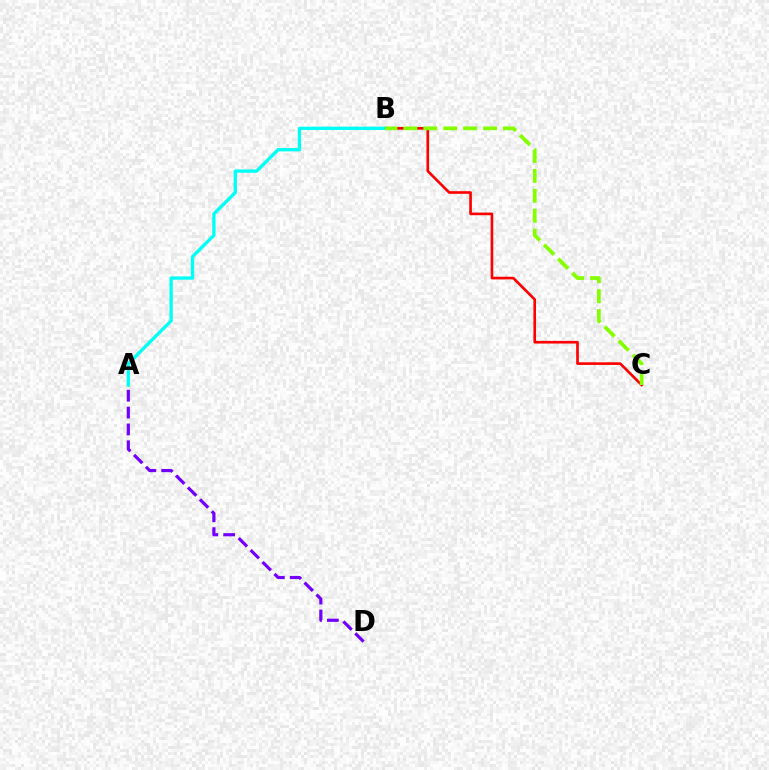{('B', 'C'): [{'color': '#ff0000', 'line_style': 'solid', 'thickness': 1.91}, {'color': '#84ff00', 'line_style': 'dashed', 'thickness': 2.71}], ('A', 'D'): [{'color': '#7200ff', 'line_style': 'dashed', 'thickness': 2.29}], ('A', 'B'): [{'color': '#00fff6', 'line_style': 'solid', 'thickness': 2.4}]}